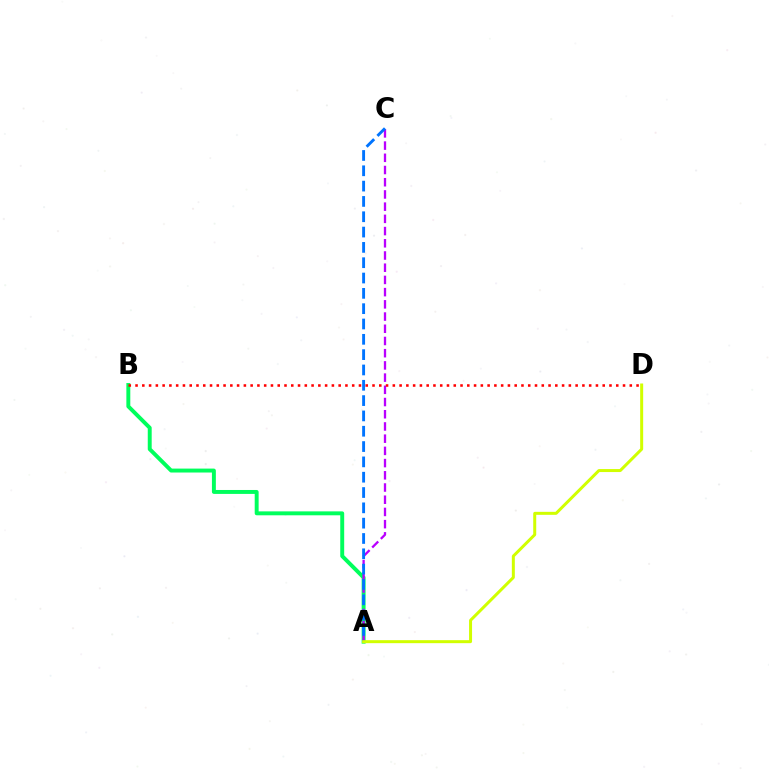{('A', 'B'): [{'color': '#00ff5c', 'line_style': 'solid', 'thickness': 2.83}], ('A', 'C'): [{'color': '#b900ff', 'line_style': 'dashed', 'thickness': 1.66}, {'color': '#0074ff', 'line_style': 'dashed', 'thickness': 2.08}], ('A', 'D'): [{'color': '#d1ff00', 'line_style': 'solid', 'thickness': 2.16}], ('B', 'D'): [{'color': '#ff0000', 'line_style': 'dotted', 'thickness': 1.84}]}